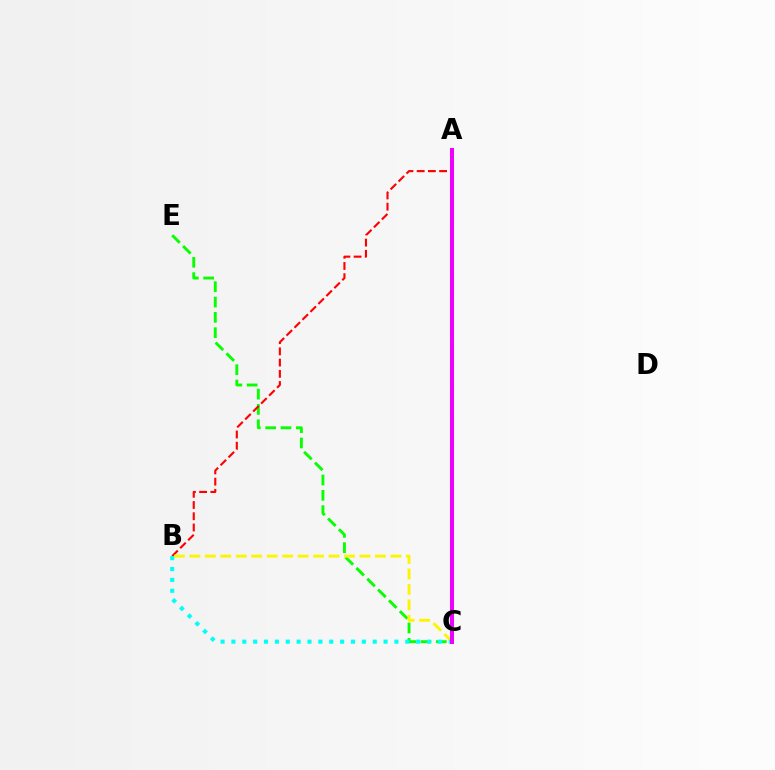{('C', 'E'): [{'color': '#08ff00', 'line_style': 'dashed', 'thickness': 2.08}], ('A', 'C'): [{'color': '#0010ff', 'line_style': 'dotted', 'thickness': 1.96}, {'color': '#ee00ff', 'line_style': 'solid', 'thickness': 2.86}], ('A', 'B'): [{'color': '#ff0000', 'line_style': 'dashed', 'thickness': 1.53}], ('B', 'C'): [{'color': '#fcf500', 'line_style': 'dashed', 'thickness': 2.1}, {'color': '#00fff6', 'line_style': 'dotted', 'thickness': 2.95}]}